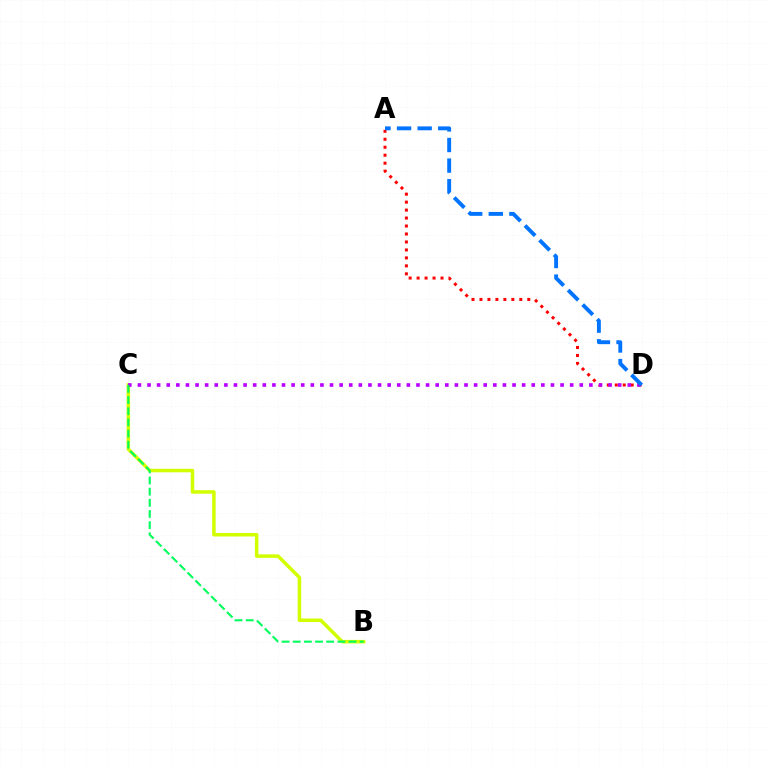{('B', 'C'): [{'color': '#d1ff00', 'line_style': 'solid', 'thickness': 2.53}, {'color': '#00ff5c', 'line_style': 'dashed', 'thickness': 1.52}], ('A', 'D'): [{'color': '#ff0000', 'line_style': 'dotted', 'thickness': 2.16}, {'color': '#0074ff', 'line_style': 'dashed', 'thickness': 2.8}], ('C', 'D'): [{'color': '#b900ff', 'line_style': 'dotted', 'thickness': 2.61}]}